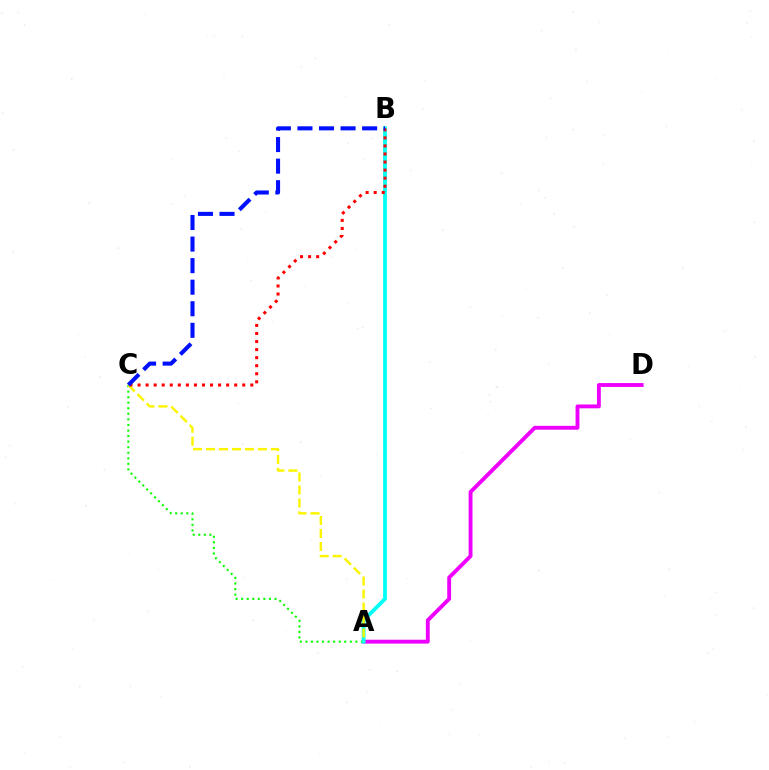{('A', 'D'): [{'color': '#ee00ff', 'line_style': 'solid', 'thickness': 2.79}], ('A', 'C'): [{'color': '#08ff00', 'line_style': 'dotted', 'thickness': 1.51}, {'color': '#fcf500', 'line_style': 'dashed', 'thickness': 1.76}], ('A', 'B'): [{'color': '#00fff6', 'line_style': 'solid', 'thickness': 2.72}], ('B', 'C'): [{'color': '#ff0000', 'line_style': 'dotted', 'thickness': 2.19}, {'color': '#0010ff', 'line_style': 'dashed', 'thickness': 2.93}]}